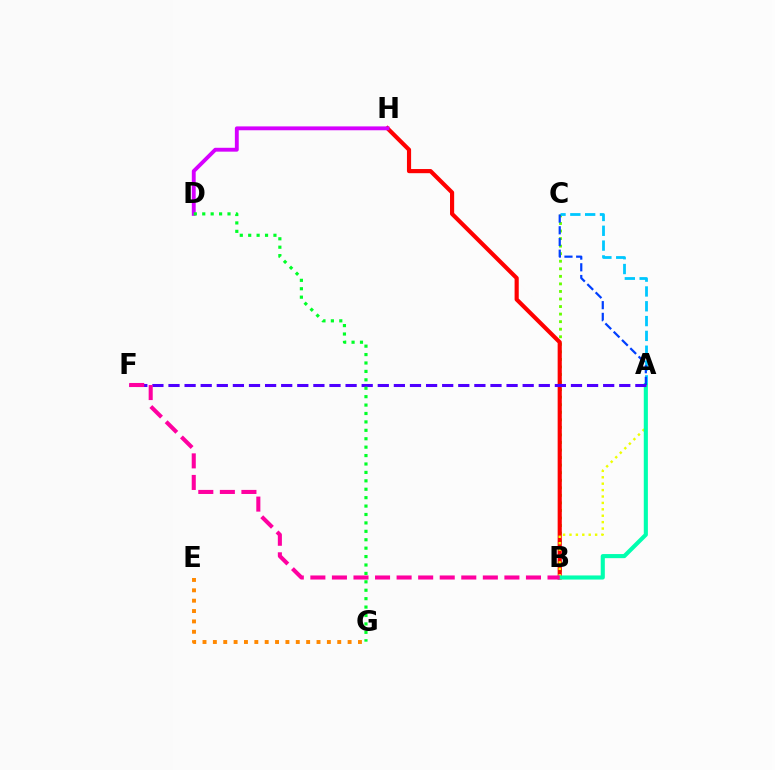{('B', 'C'): [{'color': '#66ff00', 'line_style': 'dotted', 'thickness': 2.05}], ('B', 'H'): [{'color': '#ff0000', 'line_style': 'solid', 'thickness': 2.99}], ('A', 'B'): [{'color': '#eeff00', 'line_style': 'dotted', 'thickness': 1.74}, {'color': '#00ffaf', 'line_style': 'solid', 'thickness': 2.95}], ('A', 'C'): [{'color': '#00c7ff', 'line_style': 'dashed', 'thickness': 2.01}, {'color': '#003fff', 'line_style': 'dashed', 'thickness': 1.59}], ('D', 'H'): [{'color': '#d600ff', 'line_style': 'solid', 'thickness': 2.78}], ('A', 'F'): [{'color': '#4f00ff', 'line_style': 'dashed', 'thickness': 2.19}], ('D', 'G'): [{'color': '#00ff27', 'line_style': 'dotted', 'thickness': 2.29}], ('E', 'G'): [{'color': '#ff8800', 'line_style': 'dotted', 'thickness': 2.82}], ('B', 'F'): [{'color': '#ff00a0', 'line_style': 'dashed', 'thickness': 2.93}]}